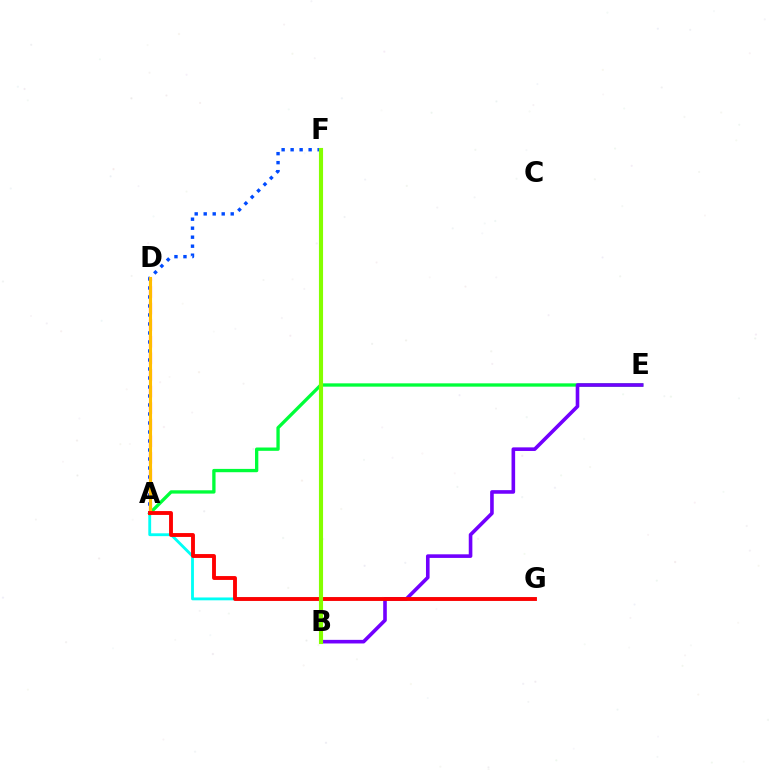{('A', 'G'): [{'color': '#00fff6', 'line_style': 'solid', 'thickness': 2.05}, {'color': '#ff0000', 'line_style': 'solid', 'thickness': 2.78}], ('A', 'E'): [{'color': '#00ff39', 'line_style': 'solid', 'thickness': 2.39}], ('A', 'F'): [{'color': '#004bff', 'line_style': 'dotted', 'thickness': 2.45}], ('A', 'D'): [{'color': '#ff00cf', 'line_style': 'dashed', 'thickness': 2.25}, {'color': '#ffbd00', 'line_style': 'solid', 'thickness': 2.25}], ('B', 'E'): [{'color': '#7200ff', 'line_style': 'solid', 'thickness': 2.6}], ('B', 'F'): [{'color': '#84ff00', 'line_style': 'solid', 'thickness': 2.97}]}